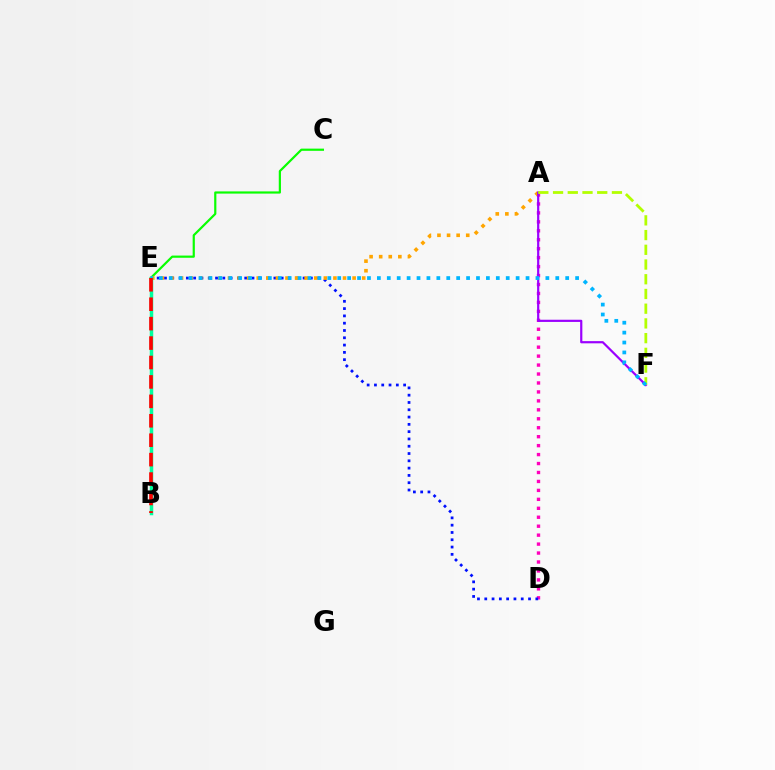{('C', 'E'): [{'color': '#08ff00', 'line_style': 'solid', 'thickness': 1.58}], ('A', 'D'): [{'color': '#ff00bd', 'line_style': 'dotted', 'thickness': 2.43}], ('D', 'E'): [{'color': '#0010ff', 'line_style': 'dotted', 'thickness': 1.98}], ('A', 'E'): [{'color': '#ffa500', 'line_style': 'dotted', 'thickness': 2.6}], ('B', 'E'): [{'color': '#00ff9d', 'line_style': 'solid', 'thickness': 2.52}, {'color': '#ff0000', 'line_style': 'dashed', 'thickness': 2.64}], ('A', 'F'): [{'color': '#9b00ff', 'line_style': 'solid', 'thickness': 1.58}, {'color': '#b3ff00', 'line_style': 'dashed', 'thickness': 2.0}], ('E', 'F'): [{'color': '#00b5ff', 'line_style': 'dotted', 'thickness': 2.69}]}